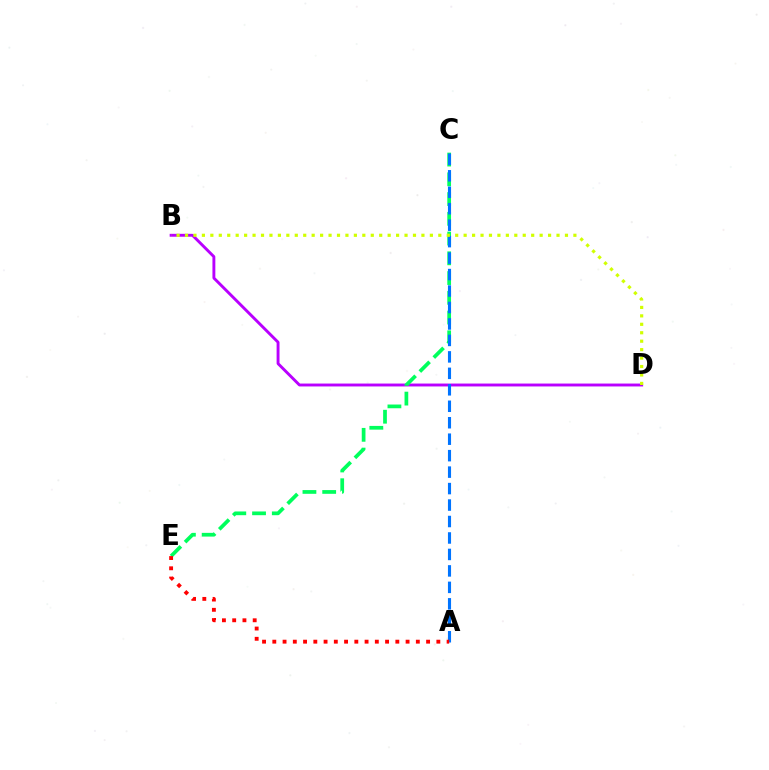{('B', 'D'): [{'color': '#b900ff', 'line_style': 'solid', 'thickness': 2.09}, {'color': '#d1ff00', 'line_style': 'dotted', 'thickness': 2.29}], ('C', 'E'): [{'color': '#00ff5c', 'line_style': 'dashed', 'thickness': 2.68}], ('A', 'C'): [{'color': '#0074ff', 'line_style': 'dashed', 'thickness': 2.24}], ('A', 'E'): [{'color': '#ff0000', 'line_style': 'dotted', 'thickness': 2.79}]}